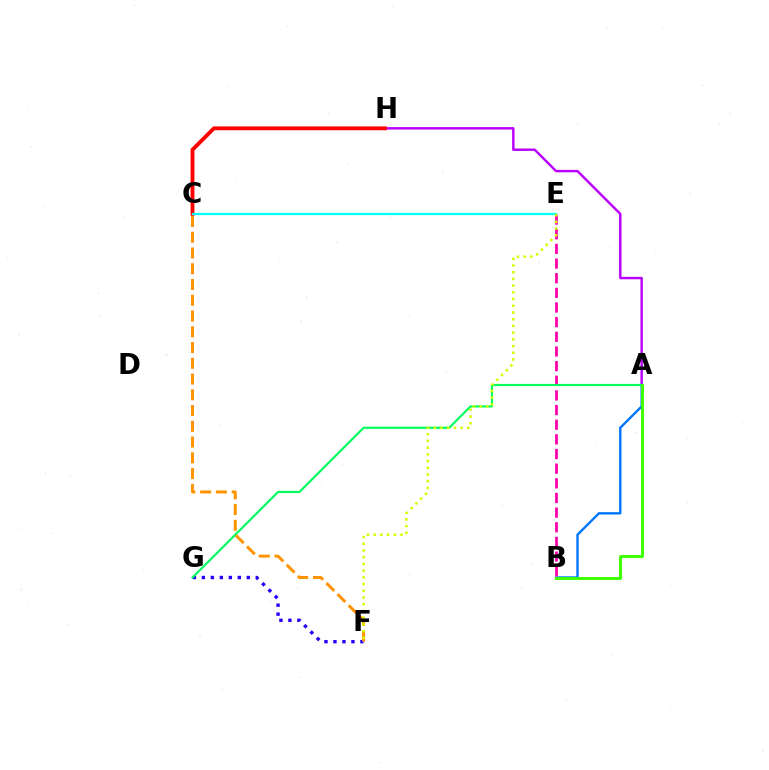{('A', 'H'): [{'color': '#b900ff', 'line_style': 'solid', 'thickness': 1.76}], ('C', 'H'): [{'color': '#ff0000', 'line_style': 'solid', 'thickness': 2.77}], ('A', 'B'): [{'color': '#0074ff', 'line_style': 'solid', 'thickness': 1.7}, {'color': '#3dff00', 'line_style': 'solid', 'thickness': 2.11}], ('F', 'G'): [{'color': '#2500ff', 'line_style': 'dotted', 'thickness': 2.44}], ('B', 'E'): [{'color': '#ff00ac', 'line_style': 'dashed', 'thickness': 1.99}], ('A', 'G'): [{'color': '#00ff5c', 'line_style': 'solid', 'thickness': 1.56}], ('C', 'F'): [{'color': '#ff9400', 'line_style': 'dashed', 'thickness': 2.14}], ('C', 'E'): [{'color': '#00fff6', 'line_style': 'solid', 'thickness': 1.63}], ('E', 'F'): [{'color': '#d1ff00', 'line_style': 'dotted', 'thickness': 1.82}]}